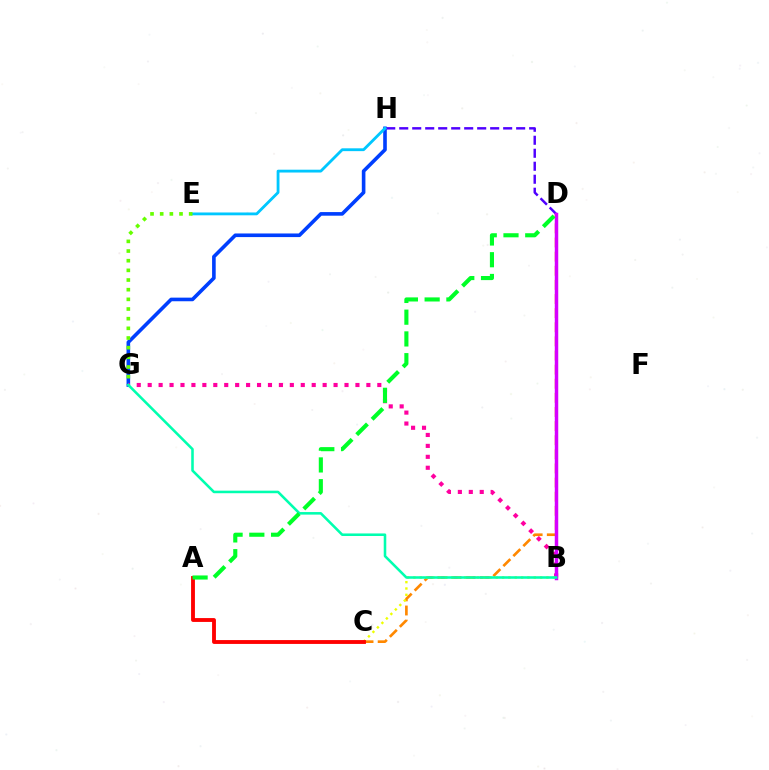{('G', 'H'): [{'color': '#003fff', 'line_style': 'solid', 'thickness': 2.6}], ('D', 'H'): [{'color': '#4f00ff', 'line_style': 'dashed', 'thickness': 1.76}], ('C', 'D'): [{'color': '#ff8800', 'line_style': 'dashed', 'thickness': 1.92}], ('B', 'G'): [{'color': '#ff00a0', 'line_style': 'dotted', 'thickness': 2.97}, {'color': '#00ffaf', 'line_style': 'solid', 'thickness': 1.84}], ('B', 'C'): [{'color': '#eeff00', 'line_style': 'dotted', 'thickness': 1.72}], ('B', 'D'): [{'color': '#d600ff', 'line_style': 'solid', 'thickness': 2.5}], ('A', 'C'): [{'color': '#ff0000', 'line_style': 'solid', 'thickness': 2.77}], ('E', 'H'): [{'color': '#00c7ff', 'line_style': 'solid', 'thickness': 2.03}], ('E', 'G'): [{'color': '#66ff00', 'line_style': 'dotted', 'thickness': 2.63}], ('A', 'D'): [{'color': '#00ff27', 'line_style': 'dashed', 'thickness': 2.95}]}